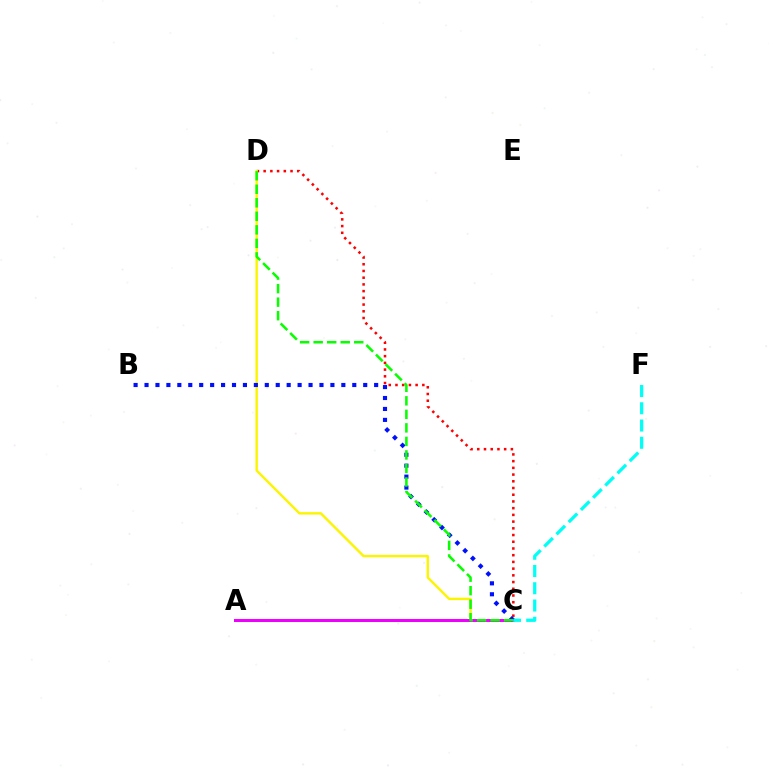{('C', 'D'): [{'color': '#ff0000', 'line_style': 'dotted', 'thickness': 1.83}, {'color': '#fcf500', 'line_style': 'solid', 'thickness': 1.73}, {'color': '#08ff00', 'line_style': 'dashed', 'thickness': 1.84}], ('A', 'C'): [{'color': '#ee00ff', 'line_style': 'solid', 'thickness': 2.17}], ('B', 'C'): [{'color': '#0010ff', 'line_style': 'dotted', 'thickness': 2.97}], ('C', 'F'): [{'color': '#00fff6', 'line_style': 'dashed', 'thickness': 2.34}]}